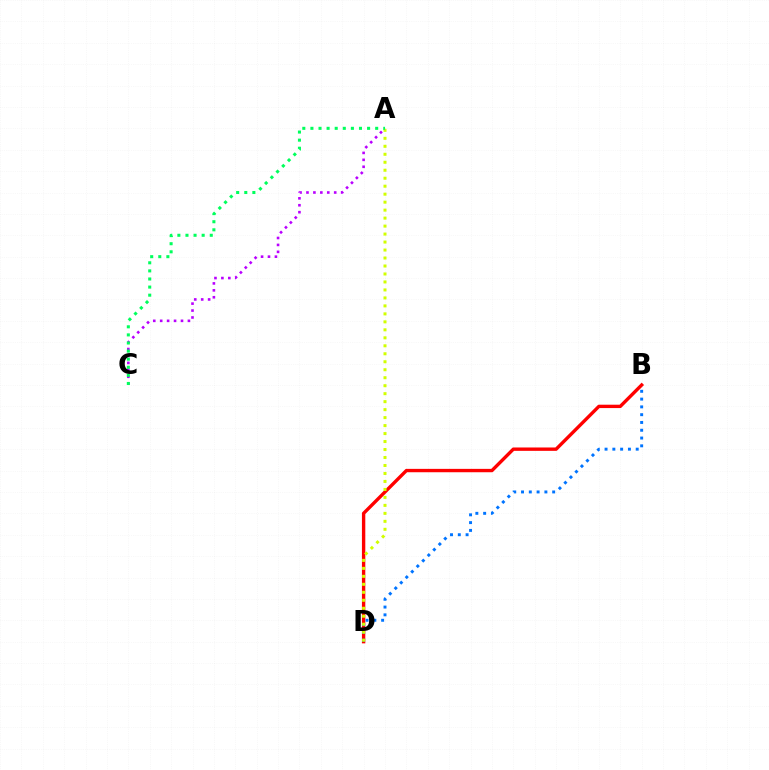{('B', 'D'): [{'color': '#ff0000', 'line_style': 'solid', 'thickness': 2.43}, {'color': '#0074ff', 'line_style': 'dotted', 'thickness': 2.12}], ('A', 'C'): [{'color': '#b900ff', 'line_style': 'dotted', 'thickness': 1.88}, {'color': '#00ff5c', 'line_style': 'dotted', 'thickness': 2.2}], ('A', 'D'): [{'color': '#d1ff00', 'line_style': 'dotted', 'thickness': 2.17}]}